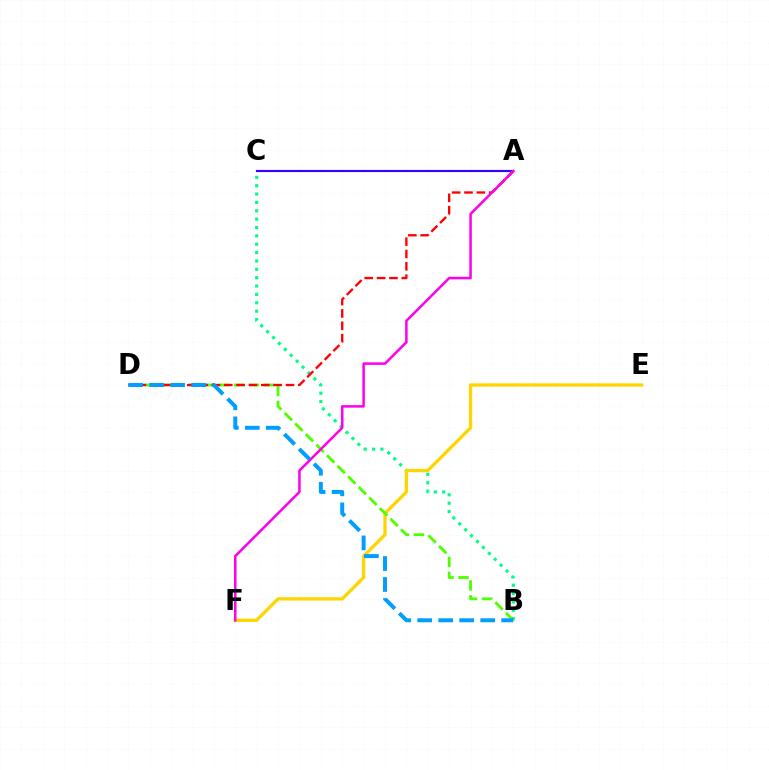{('B', 'C'): [{'color': '#00ff86', 'line_style': 'dotted', 'thickness': 2.27}], ('E', 'F'): [{'color': '#ffd500', 'line_style': 'solid', 'thickness': 2.37}], ('B', 'D'): [{'color': '#4fff00', 'line_style': 'dashed', 'thickness': 2.03}, {'color': '#009eff', 'line_style': 'dashed', 'thickness': 2.85}], ('A', 'C'): [{'color': '#3700ff', 'line_style': 'solid', 'thickness': 1.55}], ('A', 'D'): [{'color': '#ff0000', 'line_style': 'dashed', 'thickness': 1.68}], ('A', 'F'): [{'color': '#ff00ed', 'line_style': 'solid', 'thickness': 1.81}]}